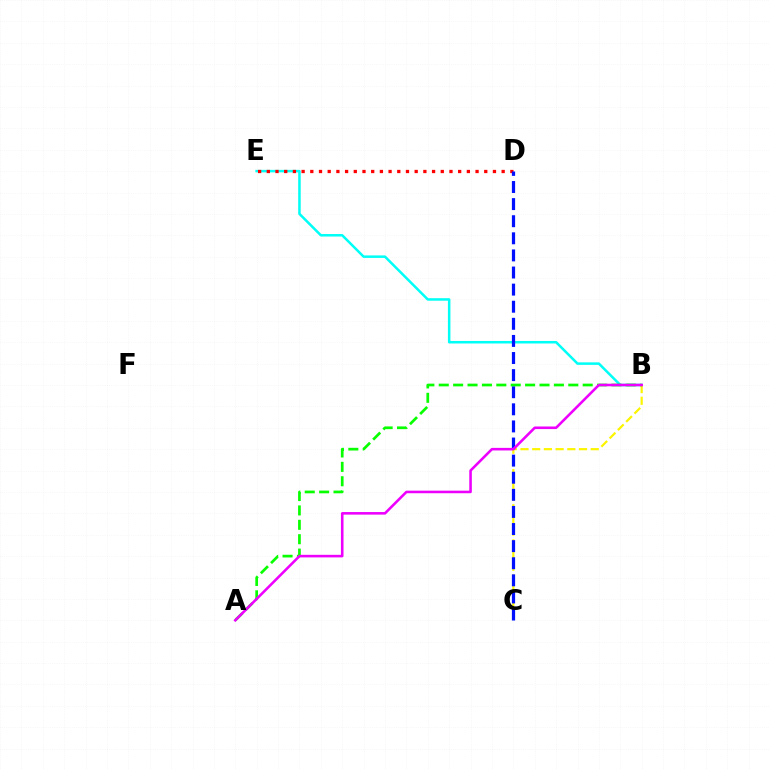{('B', 'E'): [{'color': '#00fff6', 'line_style': 'solid', 'thickness': 1.81}], ('D', 'E'): [{'color': '#ff0000', 'line_style': 'dotted', 'thickness': 2.36}], ('B', 'C'): [{'color': '#fcf500', 'line_style': 'dashed', 'thickness': 1.59}], ('C', 'D'): [{'color': '#0010ff', 'line_style': 'dashed', 'thickness': 2.32}], ('A', 'B'): [{'color': '#08ff00', 'line_style': 'dashed', 'thickness': 1.96}, {'color': '#ee00ff', 'line_style': 'solid', 'thickness': 1.86}]}